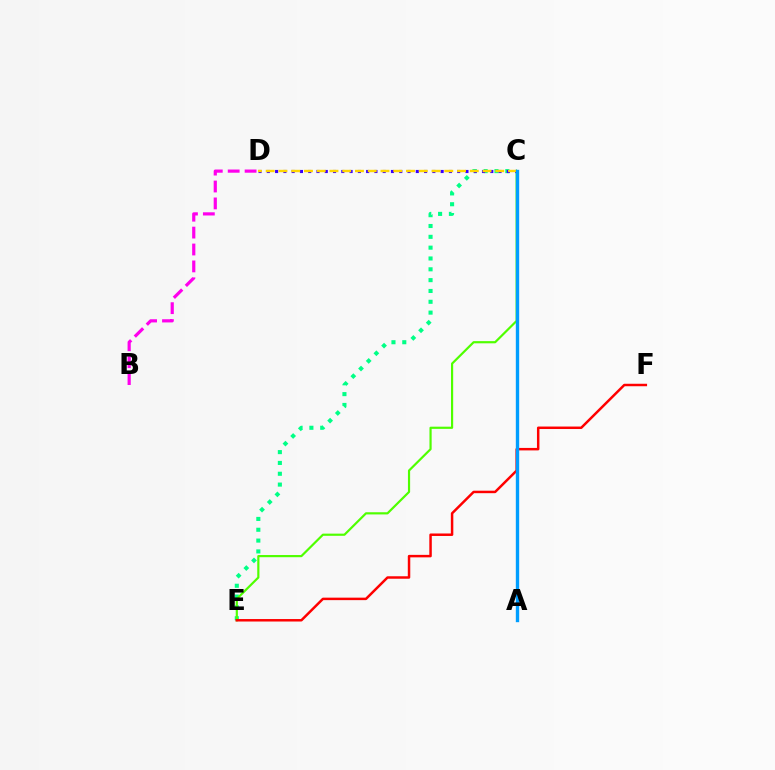{('C', 'E'): [{'color': '#00ff86', 'line_style': 'dotted', 'thickness': 2.94}, {'color': '#4fff00', 'line_style': 'solid', 'thickness': 1.57}], ('C', 'D'): [{'color': '#3700ff', 'line_style': 'dotted', 'thickness': 2.25}, {'color': '#ffd500', 'line_style': 'dashed', 'thickness': 1.73}], ('B', 'D'): [{'color': '#ff00ed', 'line_style': 'dashed', 'thickness': 2.3}], ('E', 'F'): [{'color': '#ff0000', 'line_style': 'solid', 'thickness': 1.79}], ('A', 'C'): [{'color': '#009eff', 'line_style': 'solid', 'thickness': 2.43}]}